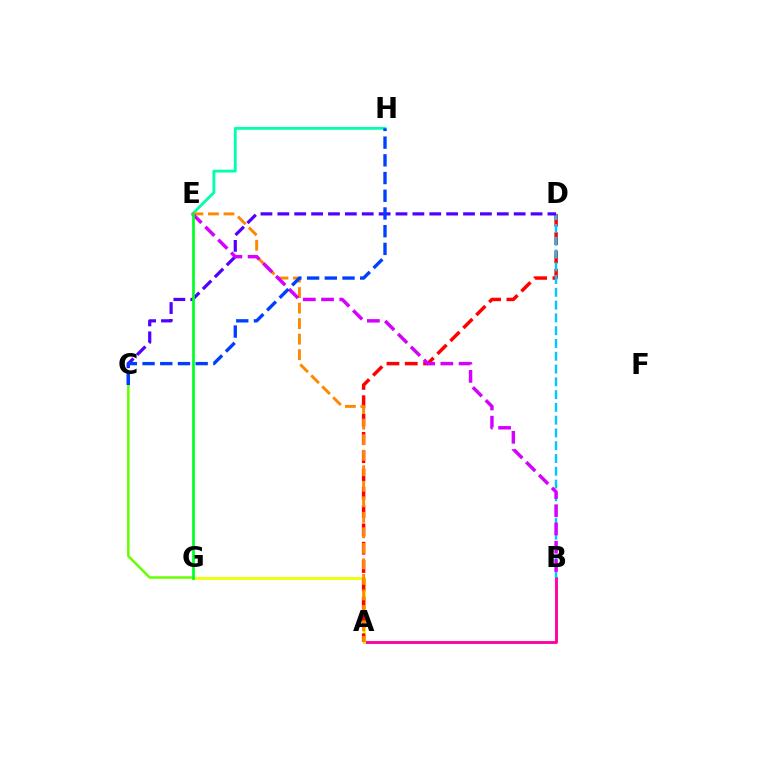{('E', 'H'): [{'color': '#00ffaf', 'line_style': 'solid', 'thickness': 2.04}], ('A', 'B'): [{'color': '#ff00a0', 'line_style': 'solid', 'thickness': 2.06}], ('A', 'G'): [{'color': '#eeff00', 'line_style': 'solid', 'thickness': 2.0}], ('A', 'D'): [{'color': '#ff0000', 'line_style': 'dashed', 'thickness': 2.49}], ('C', 'G'): [{'color': '#66ff00', 'line_style': 'solid', 'thickness': 1.8}], ('B', 'D'): [{'color': '#00c7ff', 'line_style': 'dashed', 'thickness': 1.74}], ('A', 'E'): [{'color': '#ff8800', 'line_style': 'dashed', 'thickness': 2.11}], ('C', 'D'): [{'color': '#4f00ff', 'line_style': 'dashed', 'thickness': 2.29}], ('B', 'E'): [{'color': '#d600ff', 'line_style': 'dashed', 'thickness': 2.48}], ('E', 'G'): [{'color': '#00ff27', 'line_style': 'solid', 'thickness': 1.96}], ('C', 'H'): [{'color': '#003fff', 'line_style': 'dashed', 'thickness': 2.41}]}